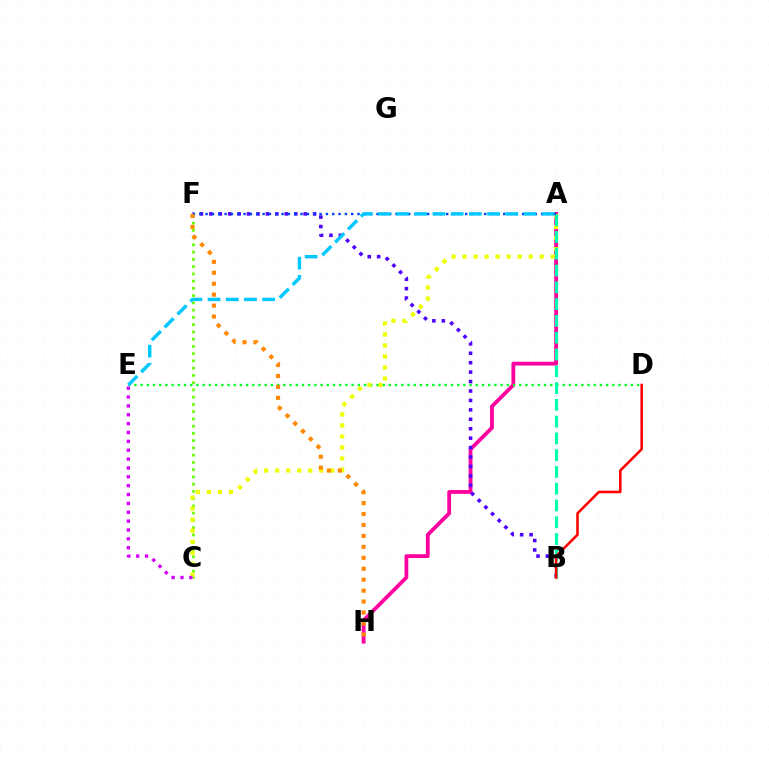{('A', 'H'): [{'color': '#ff00a0', 'line_style': 'solid', 'thickness': 2.74}], ('D', 'E'): [{'color': '#00ff27', 'line_style': 'dotted', 'thickness': 1.69}], ('C', 'F'): [{'color': '#66ff00', 'line_style': 'dotted', 'thickness': 1.97}], ('A', 'C'): [{'color': '#eeff00', 'line_style': 'dotted', 'thickness': 2.99}], ('B', 'F'): [{'color': '#4f00ff', 'line_style': 'dotted', 'thickness': 2.56}], ('A', 'B'): [{'color': '#00ffaf', 'line_style': 'dashed', 'thickness': 2.28}], ('A', 'F'): [{'color': '#003fff', 'line_style': 'dotted', 'thickness': 1.72}], ('A', 'E'): [{'color': '#00c7ff', 'line_style': 'dashed', 'thickness': 2.47}], ('B', 'D'): [{'color': '#ff0000', 'line_style': 'solid', 'thickness': 1.85}], ('F', 'H'): [{'color': '#ff8800', 'line_style': 'dotted', 'thickness': 2.97}], ('C', 'E'): [{'color': '#d600ff', 'line_style': 'dotted', 'thickness': 2.41}]}